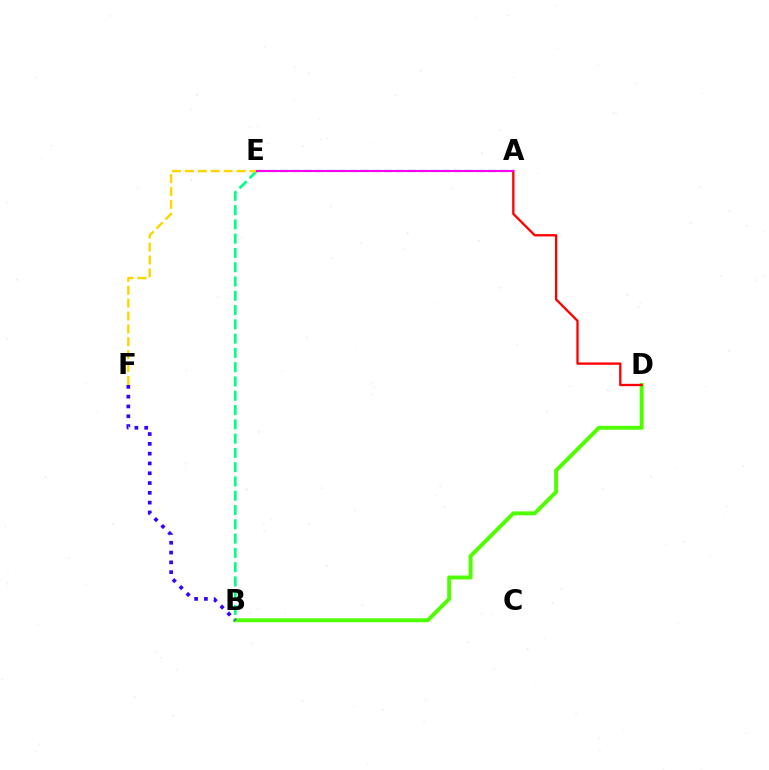{('A', 'E'): [{'color': '#009eff', 'line_style': 'dashed', 'thickness': 1.57}, {'color': '#ff00ed', 'line_style': 'solid', 'thickness': 1.5}], ('B', 'D'): [{'color': '#4fff00', 'line_style': 'solid', 'thickness': 2.83}], ('B', 'E'): [{'color': '#00ff86', 'line_style': 'dashed', 'thickness': 1.94}], ('B', 'F'): [{'color': '#3700ff', 'line_style': 'dotted', 'thickness': 2.66}], ('A', 'D'): [{'color': '#ff0000', 'line_style': 'solid', 'thickness': 1.67}], ('E', 'F'): [{'color': '#ffd500', 'line_style': 'dashed', 'thickness': 1.75}]}